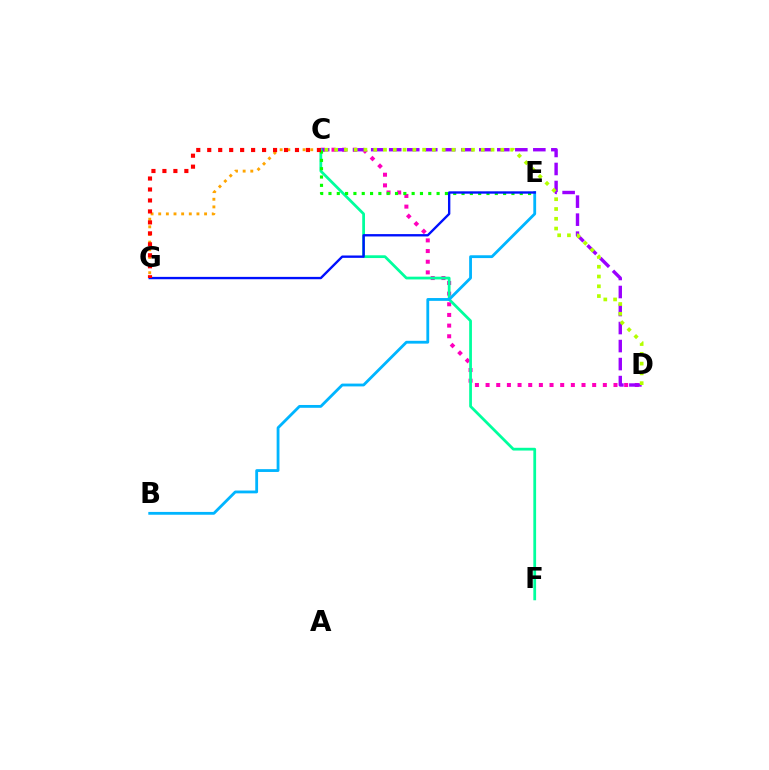{('C', 'G'): [{'color': '#ffa500', 'line_style': 'dotted', 'thickness': 2.08}, {'color': '#ff0000', 'line_style': 'dotted', 'thickness': 2.98}], ('C', 'D'): [{'color': '#ff00bd', 'line_style': 'dotted', 'thickness': 2.9}, {'color': '#9b00ff', 'line_style': 'dashed', 'thickness': 2.45}, {'color': '#b3ff00', 'line_style': 'dotted', 'thickness': 2.66}], ('C', 'F'): [{'color': '#00ff9d', 'line_style': 'solid', 'thickness': 1.99}], ('C', 'E'): [{'color': '#08ff00', 'line_style': 'dotted', 'thickness': 2.26}], ('B', 'E'): [{'color': '#00b5ff', 'line_style': 'solid', 'thickness': 2.03}], ('E', 'G'): [{'color': '#0010ff', 'line_style': 'solid', 'thickness': 1.7}]}